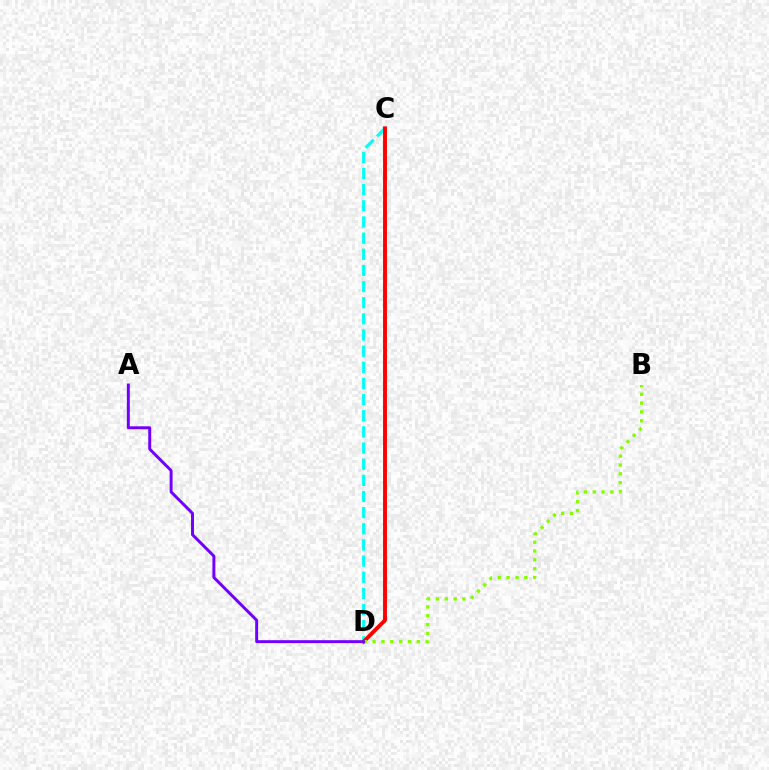{('C', 'D'): [{'color': '#00fff6', 'line_style': 'dashed', 'thickness': 2.19}, {'color': '#ff0000', 'line_style': 'solid', 'thickness': 2.79}], ('B', 'D'): [{'color': '#84ff00', 'line_style': 'dotted', 'thickness': 2.4}], ('A', 'D'): [{'color': '#7200ff', 'line_style': 'solid', 'thickness': 2.13}]}